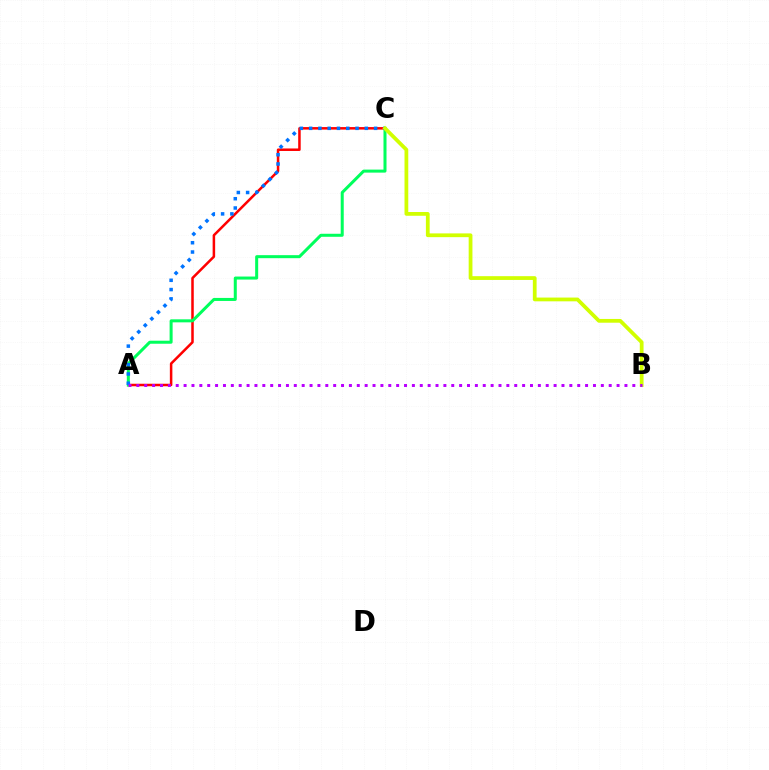{('A', 'C'): [{'color': '#ff0000', 'line_style': 'solid', 'thickness': 1.81}, {'color': '#00ff5c', 'line_style': 'solid', 'thickness': 2.18}, {'color': '#0074ff', 'line_style': 'dotted', 'thickness': 2.52}], ('B', 'C'): [{'color': '#d1ff00', 'line_style': 'solid', 'thickness': 2.71}], ('A', 'B'): [{'color': '#b900ff', 'line_style': 'dotted', 'thickness': 2.14}]}